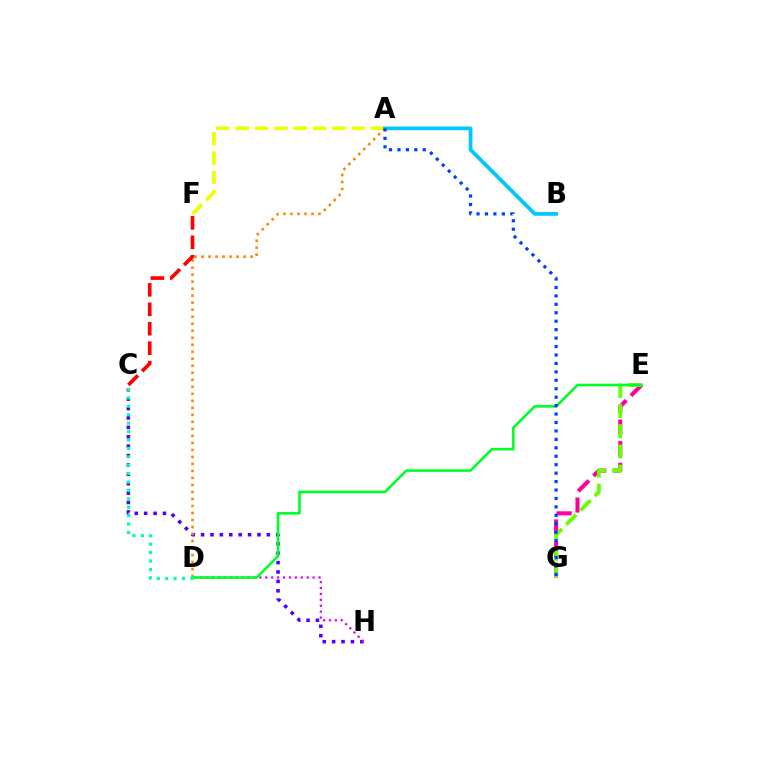{('E', 'G'): [{'color': '#ff00a0', 'line_style': 'dashed', 'thickness': 2.94}, {'color': '#66ff00', 'line_style': 'dashed', 'thickness': 2.74}], ('A', 'F'): [{'color': '#eeff00', 'line_style': 'dashed', 'thickness': 2.63}], ('C', 'H'): [{'color': '#4f00ff', 'line_style': 'dotted', 'thickness': 2.55}], ('A', 'B'): [{'color': '#00c7ff', 'line_style': 'solid', 'thickness': 2.69}], ('A', 'D'): [{'color': '#ff8800', 'line_style': 'dotted', 'thickness': 1.9}], ('D', 'H'): [{'color': '#d600ff', 'line_style': 'dotted', 'thickness': 1.61}], ('D', 'E'): [{'color': '#00ff27', 'line_style': 'solid', 'thickness': 1.86}], ('A', 'G'): [{'color': '#003fff', 'line_style': 'dotted', 'thickness': 2.29}], ('C', 'D'): [{'color': '#00ffaf', 'line_style': 'dotted', 'thickness': 2.29}], ('C', 'F'): [{'color': '#ff0000', 'line_style': 'dashed', 'thickness': 2.64}]}